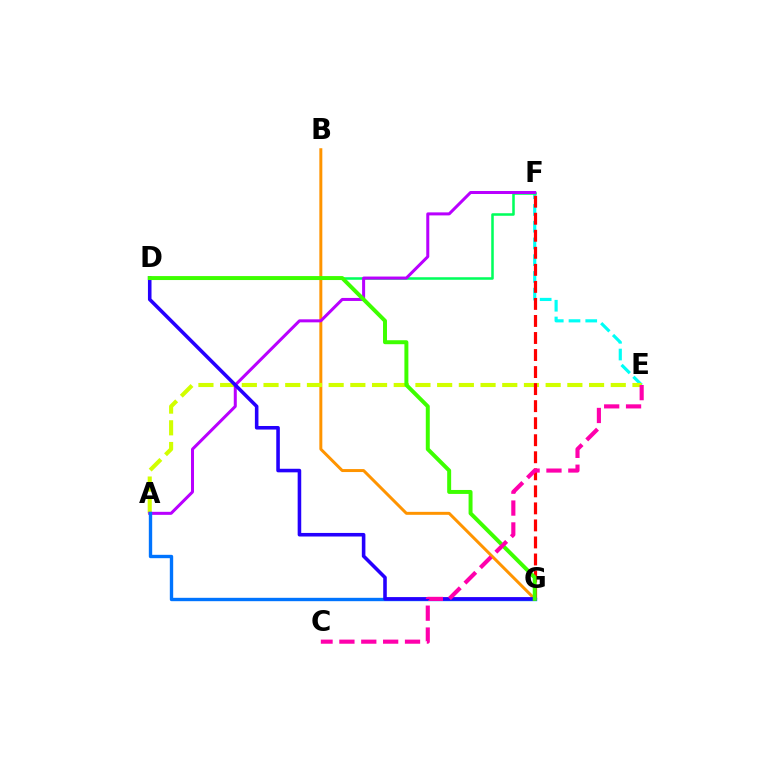{('E', 'F'): [{'color': '#00fff6', 'line_style': 'dashed', 'thickness': 2.27}], ('D', 'F'): [{'color': '#00ff5c', 'line_style': 'solid', 'thickness': 1.83}], ('B', 'G'): [{'color': '#ff9400', 'line_style': 'solid', 'thickness': 2.14}], ('A', 'E'): [{'color': '#d1ff00', 'line_style': 'dashed', 'thickness': 2.95}], ('F', 'G'): [{'color': '#ff0000', 'line_style': 'dashed', 'thickness': 2.31}], ('A', 'F'): [{'color': '#b900ff', 'line_style': 'solid', 'thickness': 2.17}], ('A', 'G'): [{'color': '#0074ff', 'line_style': 'solid', 'thickness': 2.42}], ('D', 'G'): [{'color': '#2500ff', 'line_style': 'solid', 'thickness': 2.57}, {'color': '#3dff00', 'line_style': 'solid', 'thickness': 2.86}], ('C', 'E'): [{'color': '#ff00ac', 'line_style': 'dashed', 'thickness': 2.97}]}